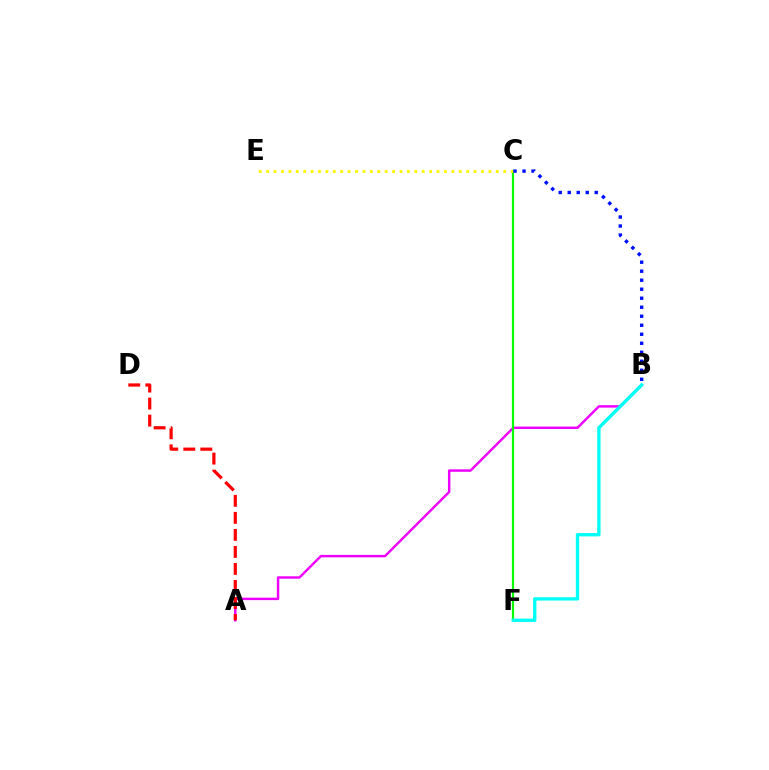{('A', 'B'): [{'color': '#ee00ff', 'line_style': 'solid', 'thickness': 1.76}], ('C', 'F'): [{'color': '#08ff00', 'line_style': 'solid', 'thickness': 1.6}], ('C', 'E'): [{'color': '#fcf500', 'line_style': 'dotted', 'thickness': 2.01}], ('B', 'F'): [{'color': '#00fff6', 'line_style': 'solid', 'thickness': 2.4}], ('A', 'D'): [{'color': '#ff0000', 'line_style': 'dashed', 'thickness': 2.31}], ('B', 'C'): [{'color': '#0010ff', 'line_style': 'dotted', 'thickness': 2.45}]}